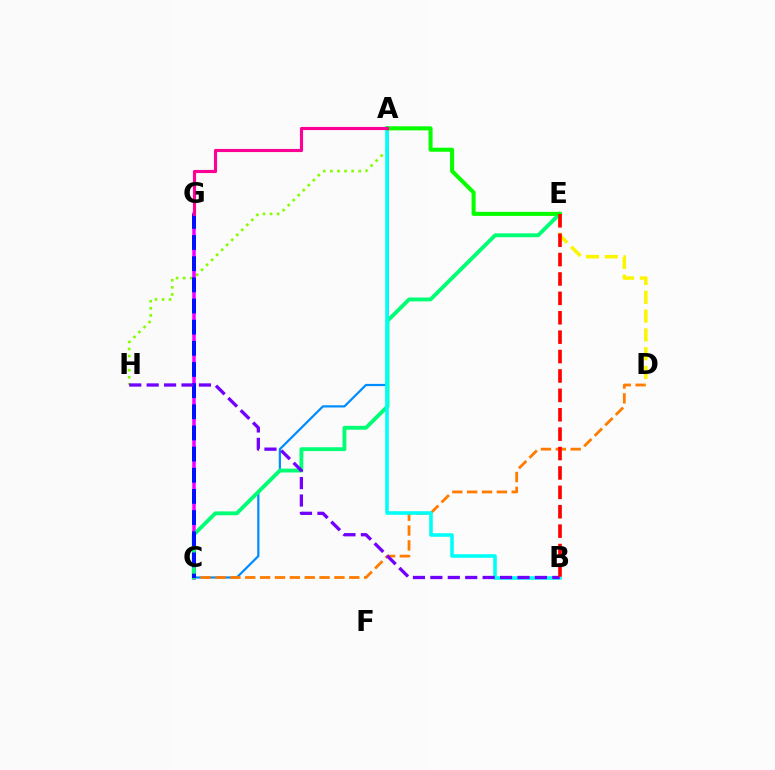{('A', 'C'): [{'color': '#008cff', 'line_style': 'solid', 'thickness': 1.6}], ('C', 'D'): [{'color': '#ff7c00', 'line_style': 'dashed', 'thickness': 2.02}], ('A', 'H'): [{'color': '#84ff00', 'line_style': 'dotted', 'thickness': 1.92}], ('D', 'E'): [{'color': '#fcf500', 'line_style': 'dashed', 'thickness': 2.55}], ('C', 'G'): [{'color': '#ee00ff', 'line_style': 'solid', 'thickness': 2.52}, {'color': '#0010ff', 'line_style': 'dashed', 'thickness': 2.87}], ('C', 'E'): [{'color': '#00ff74', 'line_style': 'solid', 'thickness': 2.78}], ('A', 'B'): [{'color': '#00fff6', 'line_style': 'solid', 'thickness': 2.59}], ('B', 'H'): [{'color': '#7200ff', 'line_style': 'dashed', 'thickness': 2.37}], ('A', 'E'): [{'color': '#08ff00', 'line_style': 'solid', 'thickness': 2.92}], ('B', 'E'): [{'color': '#ff0000', 'line_style': 'dashed', 'thickness': 2.64}], ('A', 'G'): [{'color': '#ff0094', 'line_style': 'solid', 'thickness': 2.26}]}